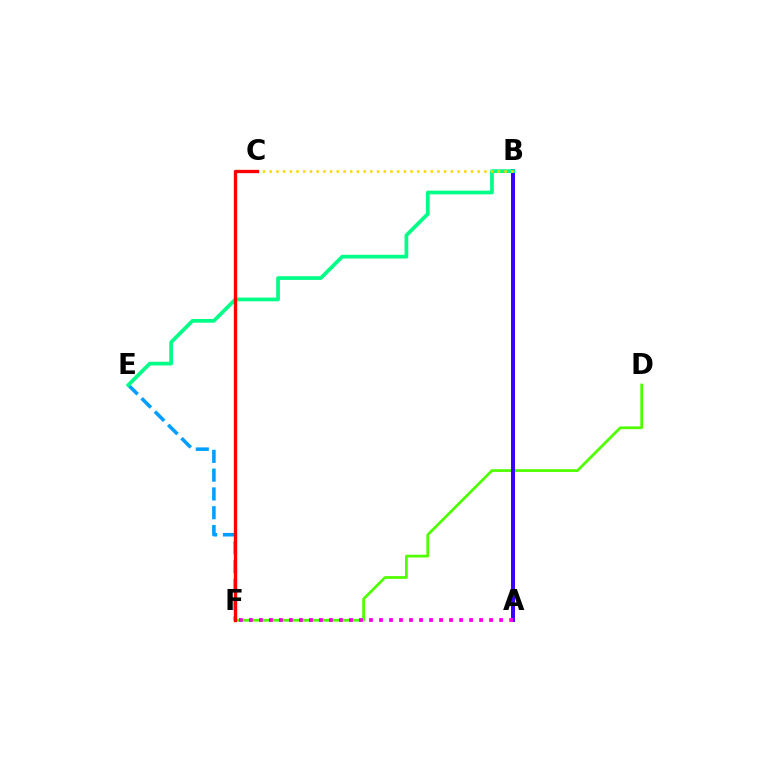{('D', 'F'): [{'color': '#4fff00', 'line_style': 'solid', 'thickness': 1.98}], ('A', 'B'): [{'color': '#3700ff', 'line_style': 'solid', 'thickness': 2.85}], ('E', 'F'): [{'color': '#009eff', 'line_style': 'dashed', 'thickness': 2.55}], ('B', 'E'): [{'color': '#00ff86', 'line_style': 'solid', 'thickness': 2.68}], ('B', 'C'): [{'color': '#ffd500', 'line_style': 'dotted', 'thickness': 1.82}], ('A', 'F'): [{'color': '#ff00ed', 'line_style': 'dotted', 'thickness': 2.72}], ('C', 'F'): [{'color': '#ff0000', 'line_style': 'solid', 'thickness': 2.4}]}